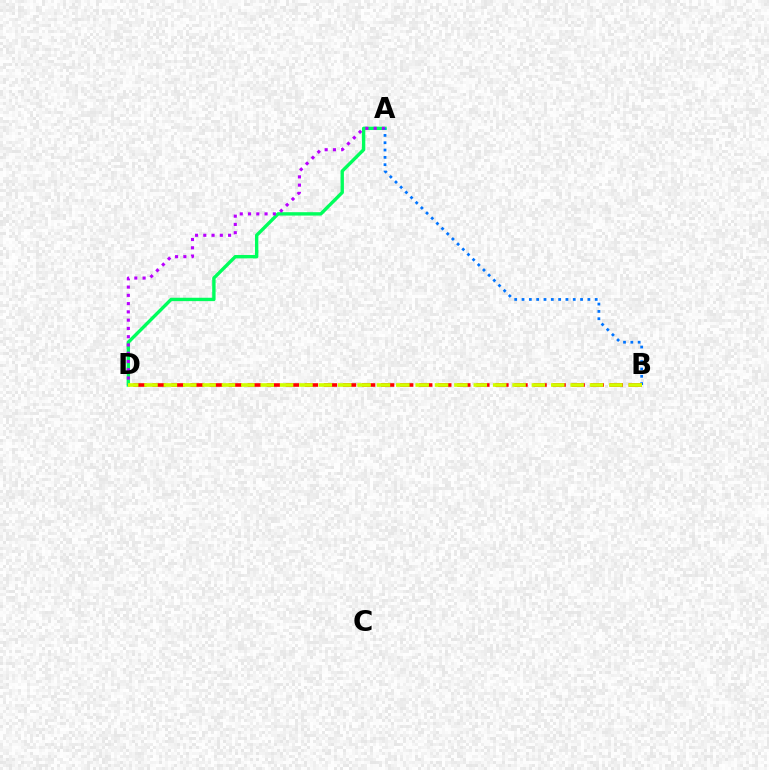{('A', 'D'): [{'color': '#00ff5c', 'line_style': 'solid', 'thickness': 2.43}, {'color': '#b900ff', 'line_style': 'dotted', 'thickness': 2.25}], ('A', 'B'): [{'color': '#0074ff', 'line_style': 'dotted', 'thickness': 1.99}], ('B', 'D'): [{'color': '#ff0000', 'line_style': 'dashed', 'thickness': 2.59}, {'color': '#d1ff00', 'line_style': 'dashed', 'thickness': 2.63}]}